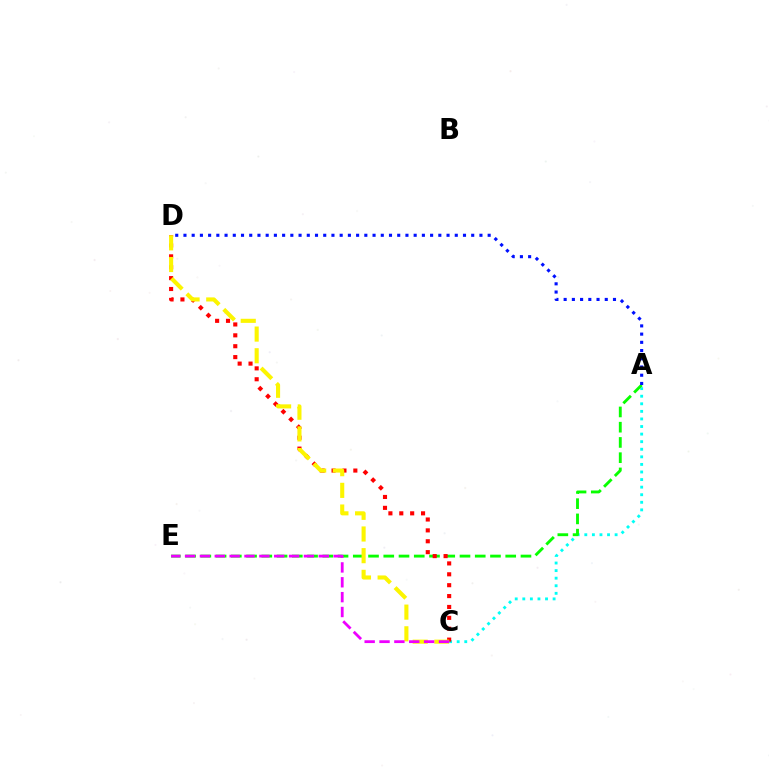{('A', 'C'): [{'color': '#00fff6', 'line_style': 'dotted', 'thickness': 2.06}], ('A', 'E'): [{'color': '#08ff00', 'line_style': 'dashed', 'thickness': 2.07}], ('C', 'D'): [{'color': '#ff0000', 'line_style': 'dotted', 'thickness': 2.96}, {'color': '#fcf500', 'line_style': 'dashed', 'thickness': 2.94}], ('A', 'D'): [{'color': '#0010ff', 'line_style': 'dotted', 'thickness': 2.23}], ('C', 'E'): [{'color': '#ee00ff', 'line_style': 'dashed', 'thickness': 2.02}]}